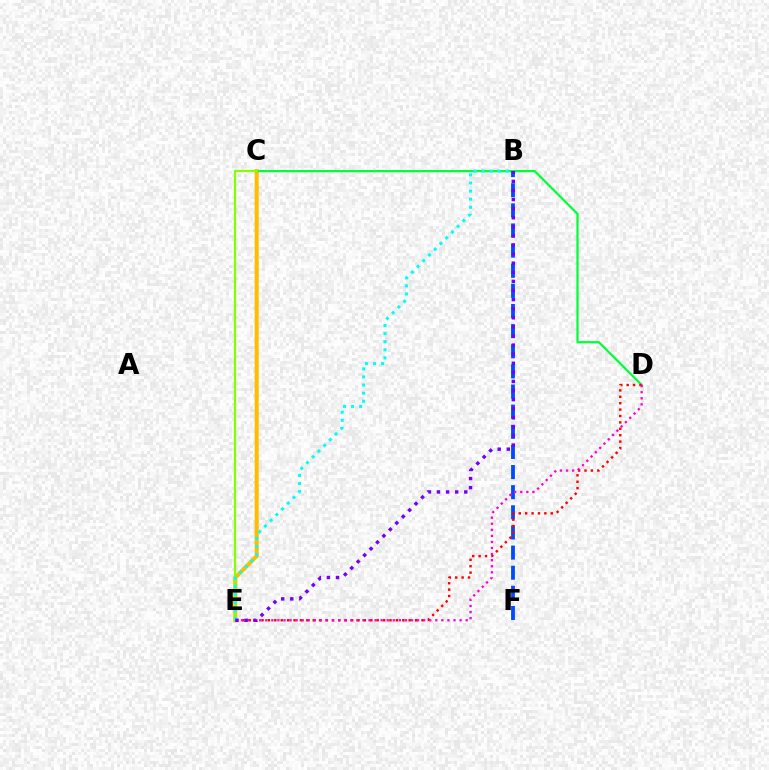{('C', 'E'): [{'color': '#ffbd00', 'line_style': 'solid', 'thickness': 2.91}, {'color': '#84ff00', 'line_style': 'solid', 'thickness': 1.57}], ('C', 'D'): [{'color': '#00ff39', 'line_style': 'solid', 'thickness': 1.61}], ('B', 'F'): [{'color': '#004bff', 'line_style': 'dashed', 'thickness': 2.73}], ('D', 'E'): [{'color': '#ff0000', 'line_style': 'dotted', 'thickness': 1.74}, {'color': '#ff00cf', 'line_style': 'dotted', 'thickness': 1.65}], ('B', 'E'): [{'color': '#00fff6', 'line_style': 'dotted', 'thickness': 2.2}, {'color': '#7200ff', 'line_style': 'dotted', 'thickness': 2.47}]}